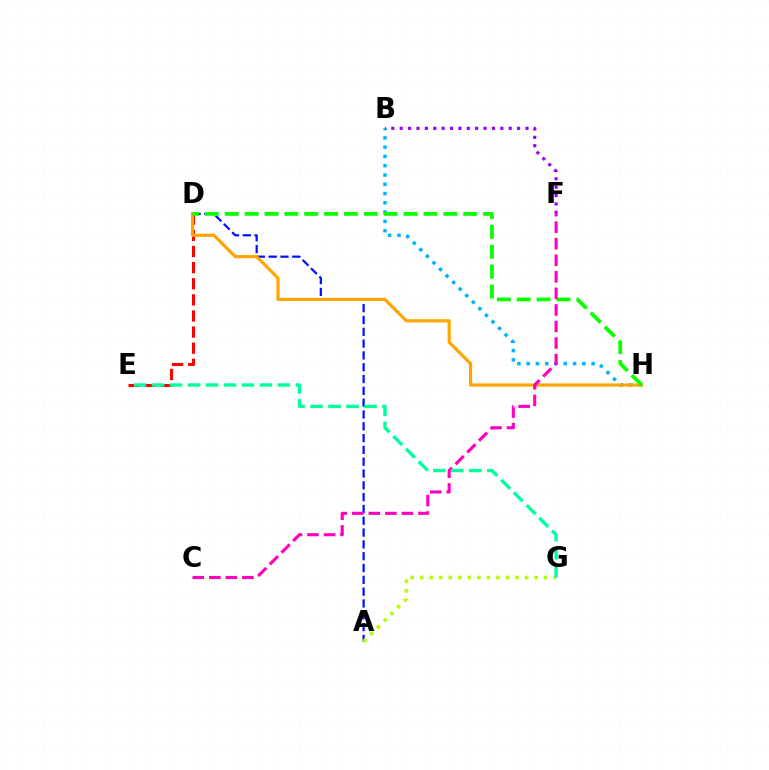{('D', 'E'): [{'color': '#ff0000', 'line_style': 'dashed', 'thickness': 2.19}], ('A', 'D'): [{'color': '#0010ff', 'line_style': 'dashed', 'thickness': 1.6}], ('B', 'H'): [{'color': '#00b5ff', 'line_style': 'dotted', 'thickness': 2.52}], ('D', 'H'): [{'color': '#ffa500', 'line_style': 'solid', 'thickness': 2.29}, {'color': '#08ff00', 'line_style': 'dashed', 'thickness': 2.7}], ('B', 'F'): [{'color': '#9b00ff', 'line_style': 'dotted', 'thickness': 2.28}], ('C', 'F'): [{'color': '#ff00bd', 'line_style': 'dashed', 'thickness': 2.25}], ('A', 'G'): [{'color': '#b3ff00', 'line_style': 'dotted', 'thickness': 2.59}], ('E', 'G'): [{'color': '#00ff9d', 'line_style': 'dashed', 'thickness': 2.44}]}